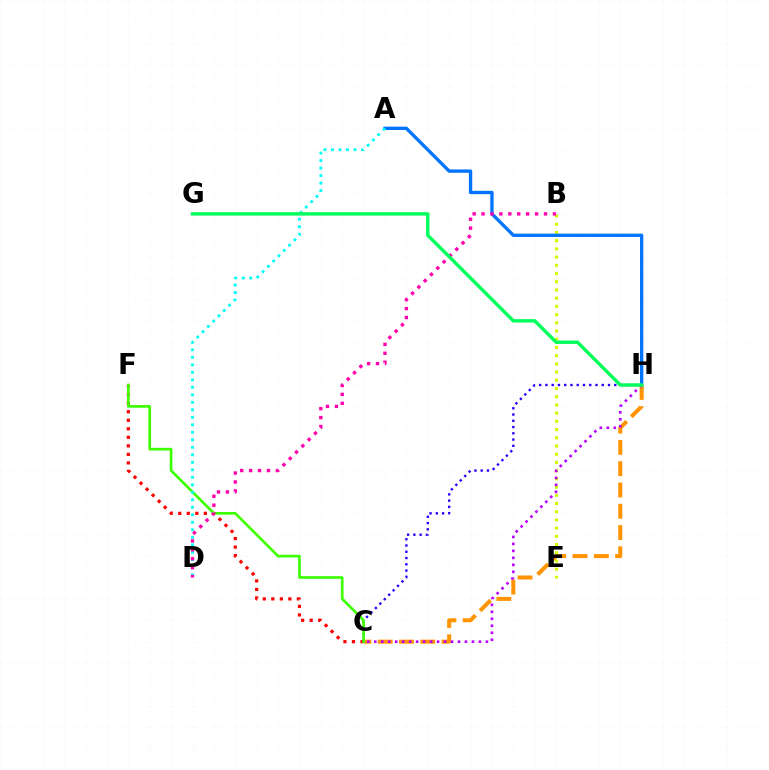{('C', 'H'): [{'color': '#2500ff', 'line_style': 'dotted', 'thickness': 1.7}, {'color': '#ff9400', 'line_style': 'dashed', 'thickness': 2.89}, {'color': '#b900ff', 'line_style': 'dotted', 'thickness': 1.9}], ('B', 'E'): [{'color': '#d1ff00', 'line_style': 'dotted', 'thickness': 2.23}], ('A', 'H'): [{'color': '#0074ff', 'line_style': 'solid', 'thickness': 2.4}], ('C', 'F'): [{'color': '#ff0000', 'line_style': 'dotted', 'thickness': 2.32}, {'color': '#3dff00', 'line_style': 'solid', 'thickness': 1.92}], ('A', 'D'): [{'color': '#00fff6', 'line_style': 'dotted', 'thickness': 2.04}], ('B', 'D'): [{'color': '#ff00ac', 'line_style': 'dotted', 'thickness': 2.42}], ('G', 'H'): [{'color': '#00ff5c', 'line_style': 'solid', 'thickness': 2.46}]}